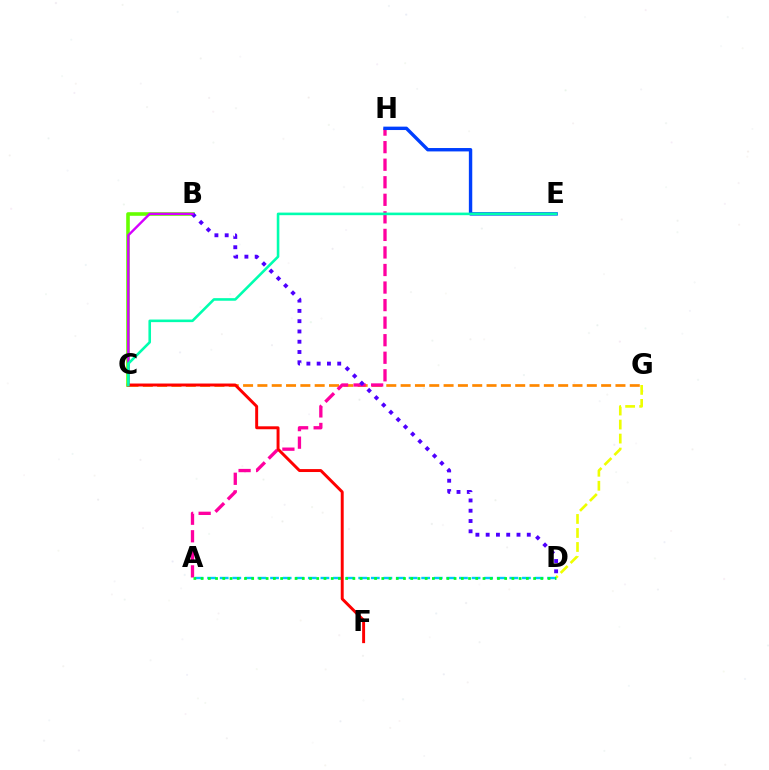{('D', 'G'): [{'color': '#eeff00', 'line_style': 'dashed', 'thickness': 1.9}], ('B', 'C'): [{'color': '#66ff00', 'line_style': 'solid', 'thickness': 2.59}, {'color': '#d600ff', 'line_style': 'solid', 'thickness': 1.72}], ('C', 'G'): [{'color': '#ff8800', 'line_style': 'dashed', 'thickness': 1.95}], ('A', 'H'): [{'color': '#ff00a0', 'line_style': 'dashed', 'thickness': 2.38}], ('B', 'D'): [{'color': '#4f00ff', 'line_style': 'dotted', 'thickness': 2.79}], ('A', 'D'): [{'color': '#00c7ff', 'line_style': 'dashed', 'thickness': 1.71}, {'color': '#00ff27', 'line_style': 'dotted', 'thickness': 1.96}], ('C', 'F'): [{'color': '#ff0000', 'line_style': 'solid', 'thickness': 2.12}], ('E', 'H'): [{'color': '#003fff', 'line_style': 'solid', 'thickness': 2.44}], ('C', 'E'): [{'color': '#00ffaf', 'line_style': 'solid', 'thickness': 1.86}]}